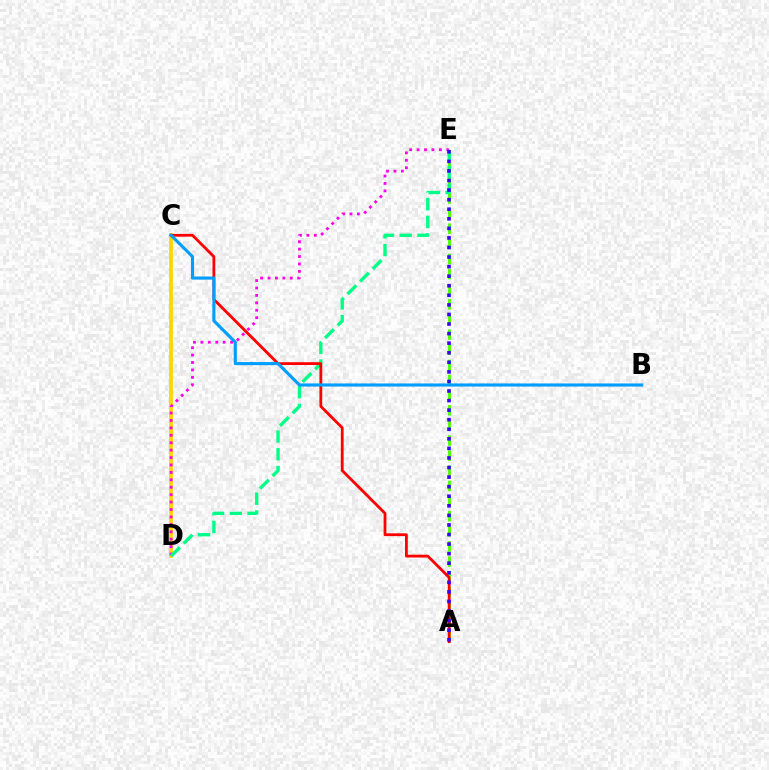{('C', 'D'): [{'color': '#ffd500', 'line_style': 'solid', 'thickness': 2.7}], ('A', 'E'): [{'color': '#4fff00', 'line_style': 'dashed', 'thickness': 2.06}, {'color': '#3700ff', 'line_style': 'dotted', 'thickness': 2.6}], ('D', 'E'): [{'color': '#ff00ed', 'line_style': 'dotted', 'thickness': 2.02}, {'color': '#00ff86', 'line_style': 'dashed', 'thickness': 2.41}], ('A', 'C'): [{'color': '#ff0000', 'line_style': 'solid', 'thickness': 2.02}], ('B', 'C'): [{'color': '#009eff', 'line_style': 'solid', 'thickness': 2.24}]}